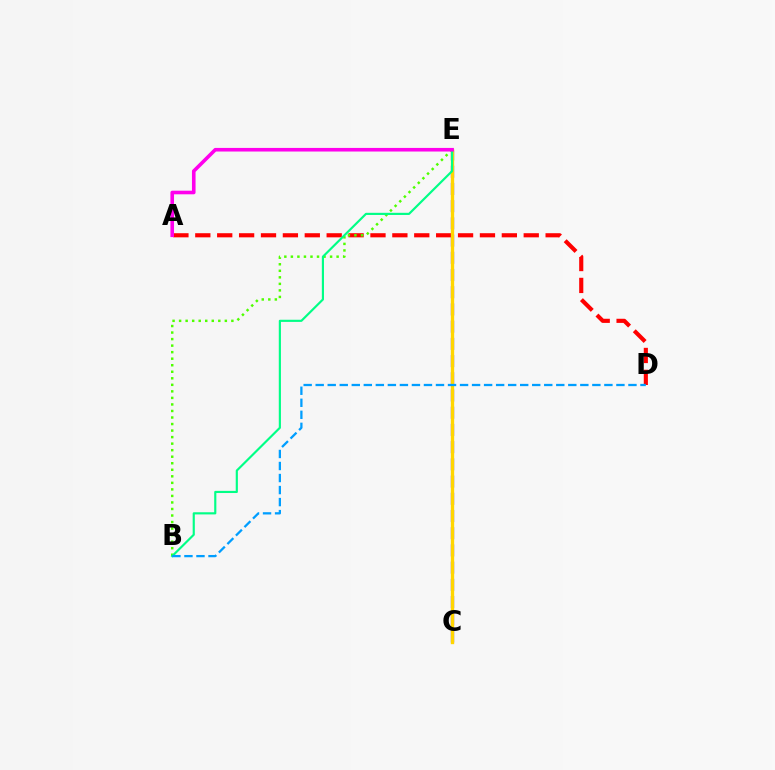{('A', 'D'): [{'color': '#ff0000', 'line_style': 'dashed', 'thickness': 2.97}], ('B', 'E'): [{'color': '#4fff00', 'line_style': 'dotted', 'thickness': 1.78}, {'color': '#00ff86', 'line_style': 'solid', 'thickness': 1.55}], ('C', 'E'): [{'color': '#3700ff', 'line_style': 'dashed', 'thickness': 2.34}, {'color': '#ffd500', 'line_style': 'solid', 'thickness': 2.41}], ('B', 'D'): [{'color': '#009eff', 'line_style': 'dashed', 'thickness': 1.63}], ('A', 'E'): [{'color': '#ff00ed', 'line_style': 'solid', 'thickness': 2.59}]}